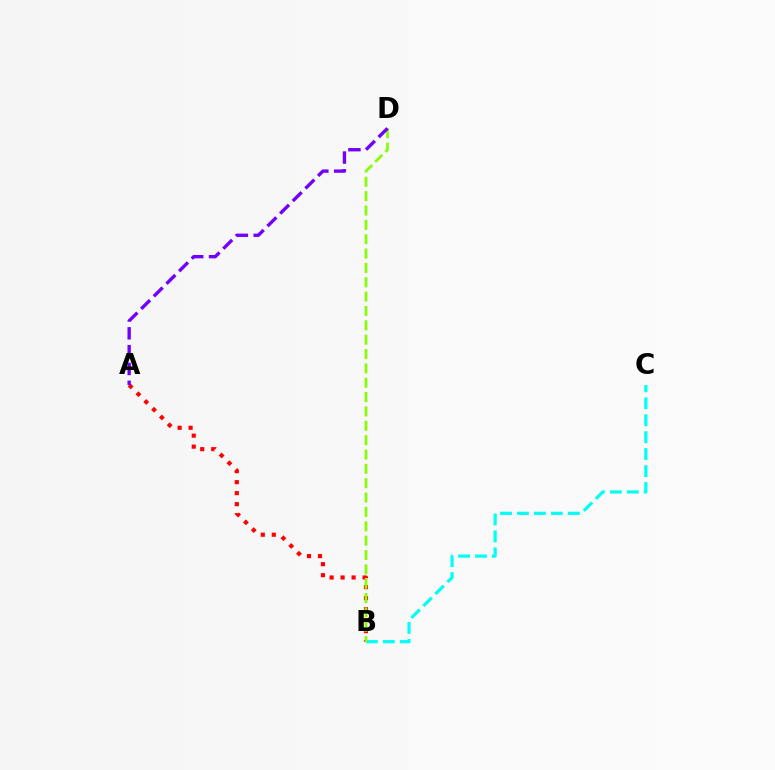{('A', 'B'): [{'color': '#ff0000', 'line_style': 'dotted', 'thickness': 2.99}], ('B', 'C'): [{'color': '#00fff6', 'line_style': 'dashed', 'thickness': 2.3}], ('B', 'D'): [{'color': '#84ff00', 'line_style': 'dashed', 'thickness': 1.95}], ('A', 'D'): [{'color': '#7200ff', 'line_style': 'dashed', 'thickness': 2.42}]}